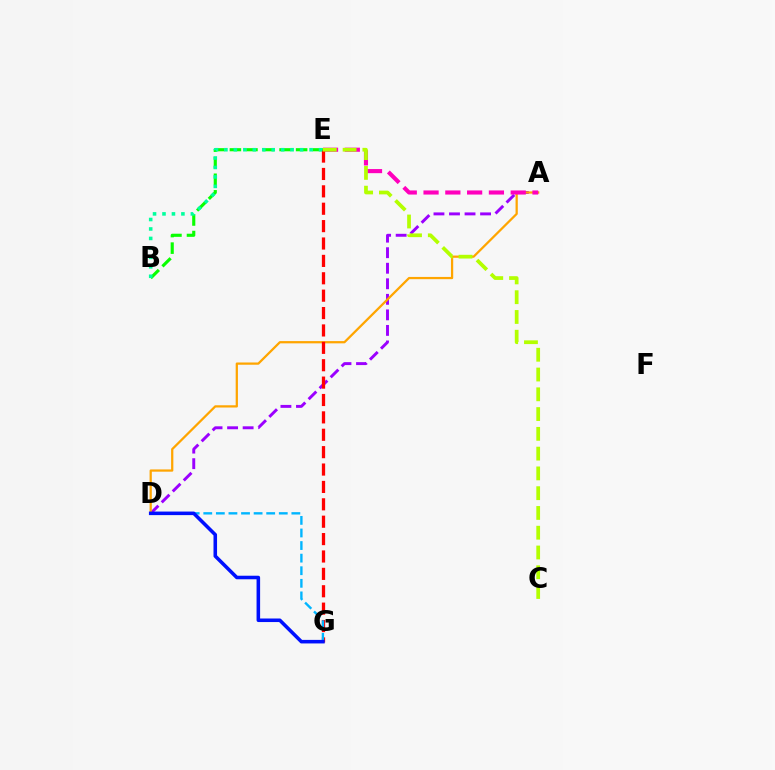{('A', 'D'): [{'color': '#9b00ff', 'line_style': 'dashed', 'thickness': 2.11}, {'color': '#ffa500', 'line_style': 'solid', 'thickness': 1.62}], ('A', 'E'): [{'color': '#ff00bd', 'line_style': 'dashed', 'thickness': 2.96}], ('B', 'E'): [{'color': '#08ff00', 'line_style': 'dashed', 'thickness': 2.25}, {'color': '#00ff9d', 'line_style': 'dotted', 'thickness': 2.57}], ('E', 'G'): [{'color': '#ff0000', 'line_style': 'dashed', 'thickness': 2.36}], ('C', 'E'): [{'color': '#b3ff00', 'line_style': 'dashed', 'thickness': 2.69}], ('D', 'G'): [{'color': '#00b5ff', 'line_style': 'dashed', 'thickness': 1.71}, {'color': '#0010ff', 'line_style': 'solid', 'thickness': 2.56}]}